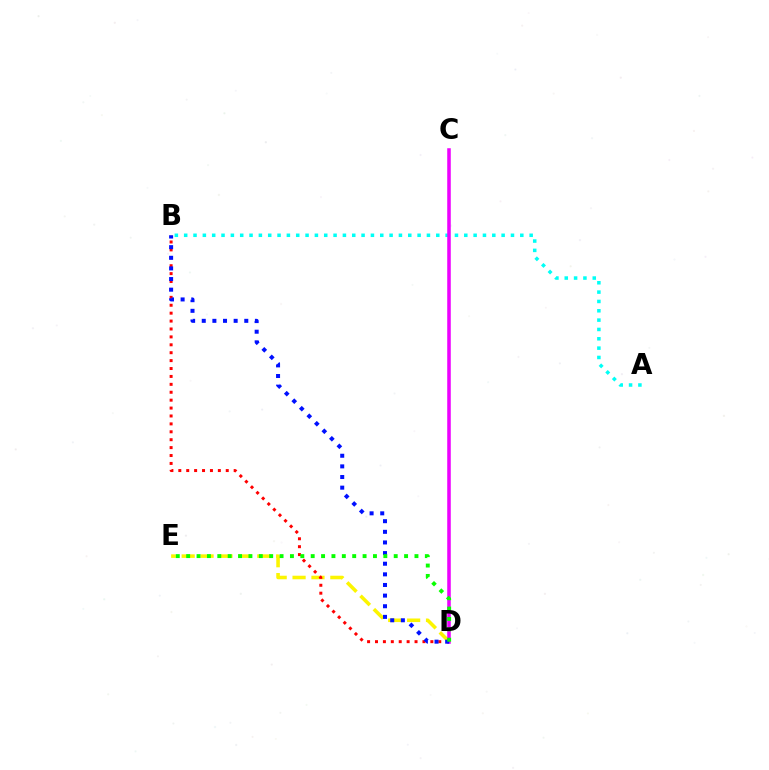{('A', 'B'): [{'color': '#00fff6', 'line_style': 'dotted', 'thickness': 2.54}], ('D', 'E'): [{'color': '#fcf500', 'line_style': 'dashed', 'thickness': 2.57}, {'color': '#08ff00', 'line_style': 'dotted', 'thickness': 2.82}], ('B', 'D'): [{'color': '#ff0000', 'line_style': 'dotted', 'thickness': 2.15}, {'color': '#0010ff', 'line_style': 'dotted', 'thickness': 2.89}], ('C', 'D'): [{'color': '#ee00ff', 'line_style': 'solid', 'thickness': 2.55}]}